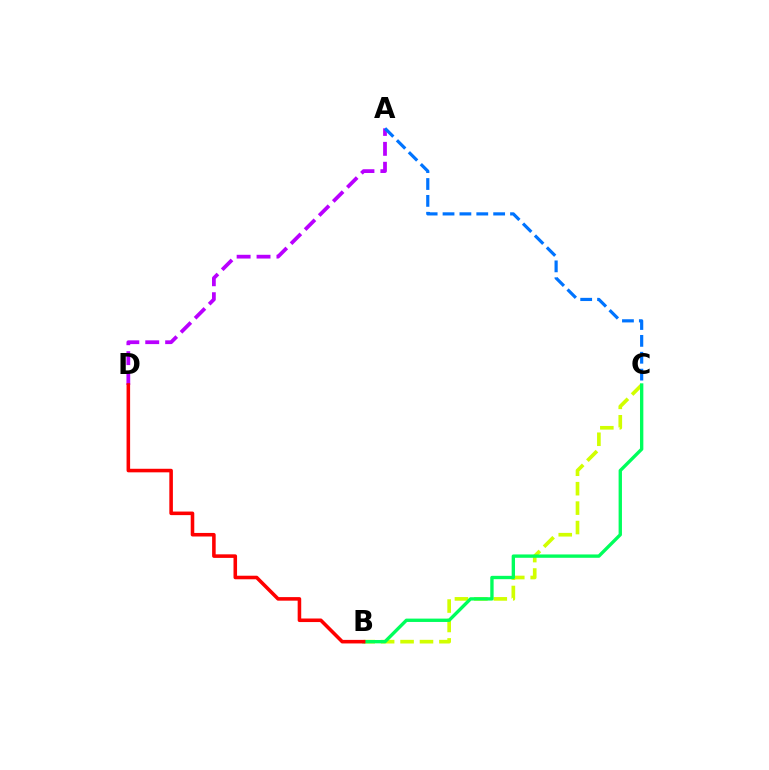{('B', 'C'): [{'color': '#d1ff00', 'line_style': 'dashed', 'thickness': 2.64}, {'color': '#00ff5c', 'line_style': 'solid', 'thickness': 2.41}], ('A', 'D'): [{'color': '#b900ff', 'line_style': 'dashed', 'thickness': 2.7}], ('B', 'D'): [{'color': '#ff0000', 'line_style': 'solid', 'thickness': 2.56}], ('A', 'C'): [{'color': '#0074ff', 'line_style': 'dashed', 'thickness': 2.29}]}